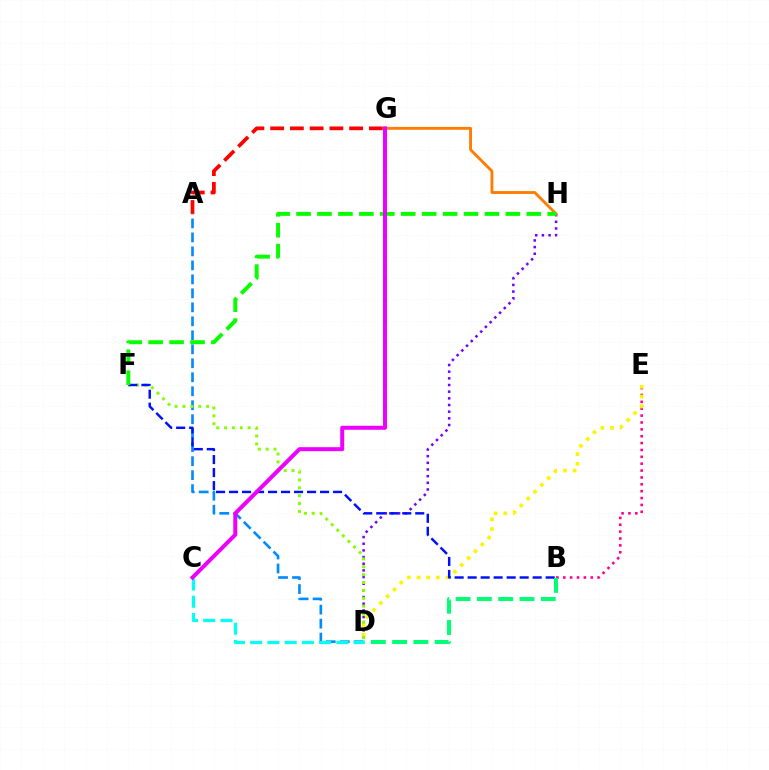{('D', 'H'): [{'color': '#7200ff', 'line_style': 'dotted', 'thickness': 1.81}], ('A', 'D'): [{'color': '#008cff', 'line_style': 'dashed', 'thickness': 1.9}], ('B', 'E'): [{'color': '#ff0094', 'line_style': 'dotted', 'thickness': 1.87}], ('A', 'G'): [{'color': '#ff0000', 'line_style': 'dashed', 'thickness': 2.68}], ('D', 'E'): [{'color': '#fcf500', 'line_style': 'dotted', 'thickness': 2.63}], ('G', 'H'): [{'color': '#ff7c00', 'line_style': 'solid', 'thickness': 2.06}], ('D', 'F'): [{'color': '#84ff00', 'line_style': 'dotted', 'thickness': 2.14}], ('B', 'F'): [{'color': '#0010ff', 'line_style': 'dashed', 'thickness': 1.77}], ('C', 'D'): [{'color': '#00fff6', 'line_style': 'dashed', 'thickness': 2.34}], ('B', 'D'): [{'color': '#00ff74', 'line_style': 'dashed', 'thickness': 2.89}], ('F', 'H'): [{'color': '#08ff00', 'line_style': 'dashed', 'thickness': 2.84}], ('C', 'G'): [{'color': '#ee00ff', 'line_style': 'solid', 'thickness': 2.87}]}